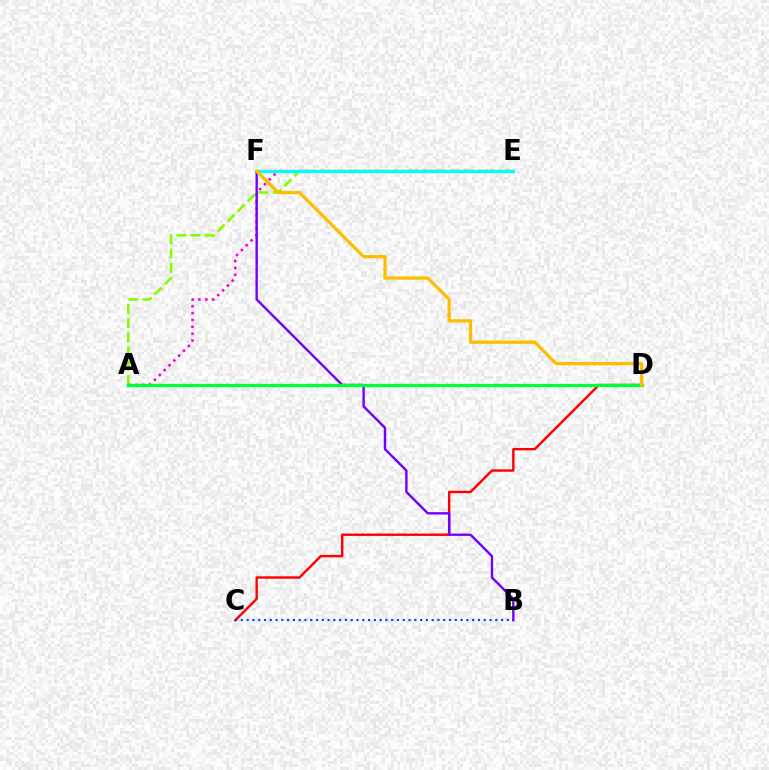{('A', 'E'): [{'color': '#84ff00', 'line_style': 'dashed', 'thickness': 1.94}, {'color': '#ff00cf', 'line_style': 'dotted', 'thickness': 1.86}], ('C', 'D'): [{'color': '#ff0000', 'line_style': 'solid', 'thickness': 1.72}], ('B', 'C'): [{'color': '#004bff', 'line_style': 'dotted', 'thickness': 1.57}], ('E', 'F'): [{'color': '#00fff6', 'line_style': 'solid', 'thickness': 2.34}], ('B', 'F'): [{'color': '#7200ff', 'line_style': 'solid', 'thickness': 1.72}], ('A', 'D'): [{'color': '#00ff39', 'line_style': 'solid', 'thickness': 2.36}], ('D', 'F'): [{'color': '#ffbd00', 'line_style': 'solid', 'thickness': 2.34}]}